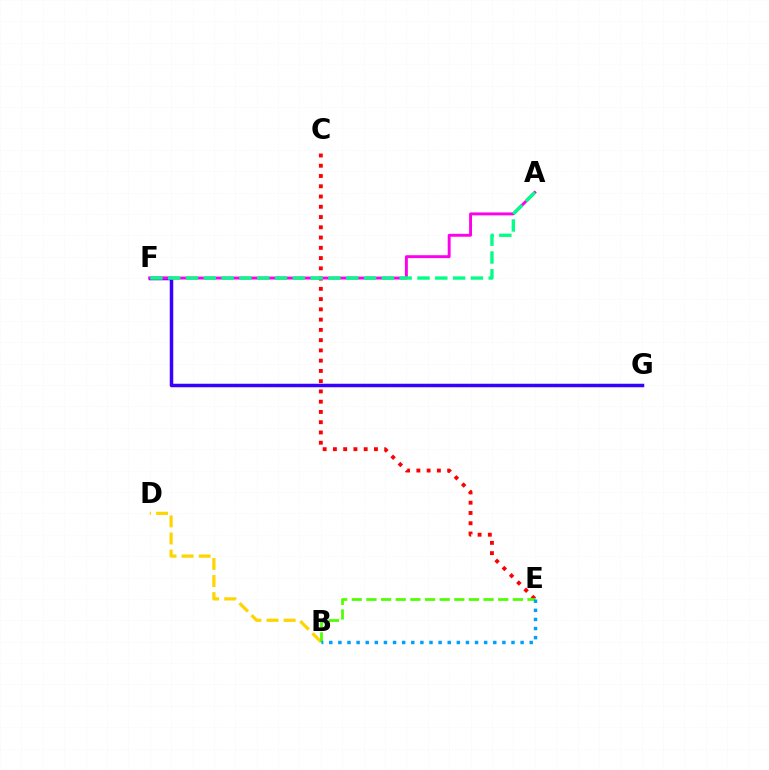{('F', 'G'): [{'color': '#3700ff', 'line_style': 'solid', 'thickness': 2.52}], ('C', 'E'): [{'color': '#ff0000', 'line_style': 'dotted', 'thickness': 2.79}], ('B', 'D'): [{'color': '#ffd500', 'line_style': 'dashed', 'thickness': 2.32}], ('A', 'F'): [{'color': '#ff00ed', 'line_style': 'solid', 'thickness': 2.1}, {'color': '#00ff86', 'line_style': 'dashed', 'thickness': 2.42}], ('B', 'E'): [{'color': '#4fff00', 'line_style': 'dashed', 'thickness': 1.99}, {'color': '#009eff', 'line_style': 'dotted', 'thickness': 2.48}]}